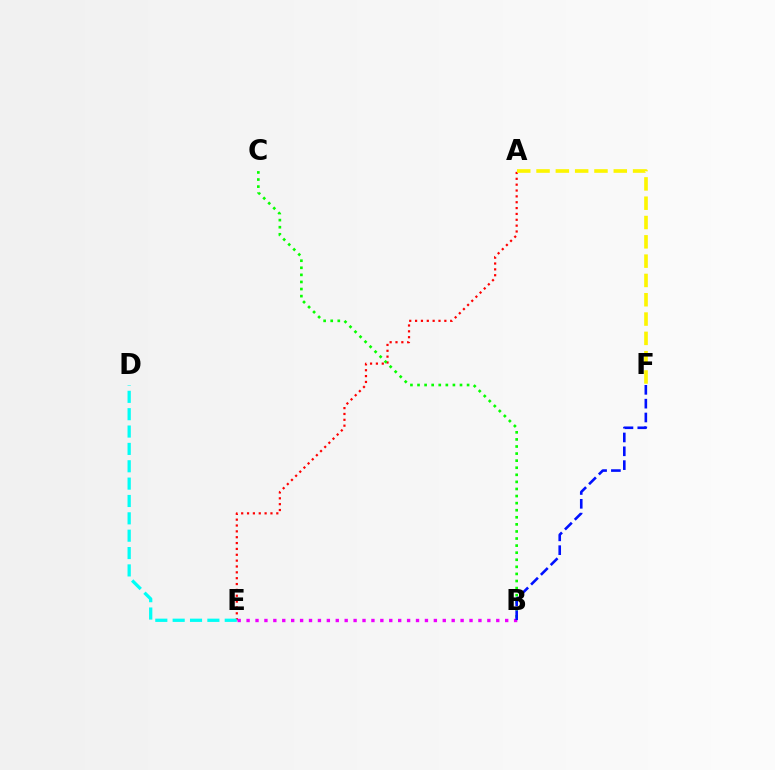{('A', 'E'): [{'color': '#ff0000', 'line_style': 'dotted', 'thickness': 1.59}], ('A', 'F'): [{'color': '#fcf500', 'line_style': 'dashed', 'thickness': 2.62}], ('D', 'E'): [{'color': '#00fff6', 'line_style': 'dashed', 'thickness': 2.36}], ('B', 'E'): [{'color': '#ee00ff', 'line_style': 'dotted', 'thickness': 2.42}], ('B', 'C'): [{'color': '#08ff00', 'line_style': 'dotted', 'thickness': 1.92}], ('B', 'F'): [{'color': '#0010ff', 'line_style': 'dashed', 'thickness': 1.88}]}